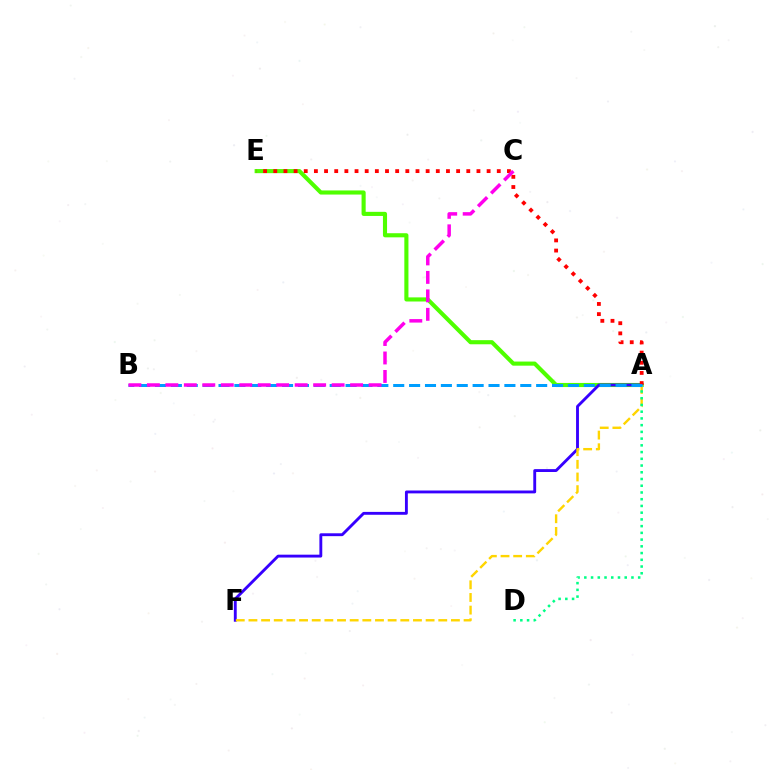{('A', 'E'): [{'color': '#4fff00', 'line_style': 'solid', 'thickness': 2.96}, {'color': '#ff0000', 'line_style': 'dotted', 'thickness': 2.76}], ('A', 'F'): [{'color': '#3700ff', 'line_style': 'solid', 'thickness': 2.07}, {'color': '#ffd500', 'line_style': 'dashed', 'thickness': 1.72}], ('A', 'D'): [{'color': '#00ff86', 'line_style': 'dotted', 'thickness': 1.83}], ('A', 'B'): [{'color': '#009eff', 'line_style': 'dashed', 'thickness': 2.16}], ('B', 'C'): [{'color': '#ff00ed', 'line_style': 'dashed', 'thickness': 2.51}]}